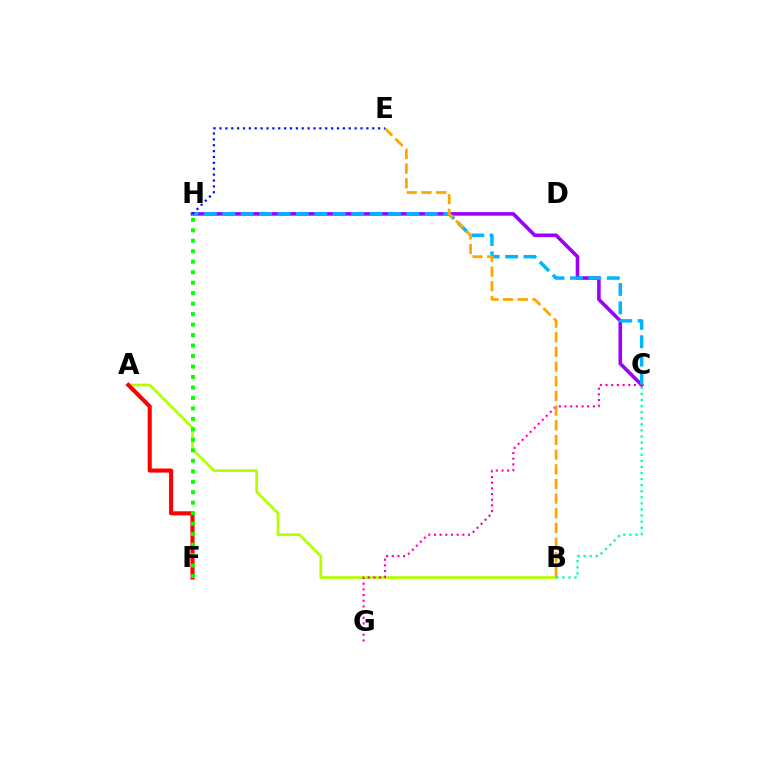{('C', 'H'): [{'color': '#9b00ff', 'line_style': 'solid', 'thickness': 2.58}, {'color': '#00b5ff', 'line_style': 'dashed', 'thickness': 2.5}], ('A', 'B'): [{'color': '#b3ff00', 'line_style': 'solid', 'thickness': 1.97}], ('A', 'F'): [{'color': '#ff0000', 'line_style': 'solid', 'thickness': 2.94}], ('C', 'G'): [{'color': '#ff00bd', 'line_style': 'dotted', 'thickness': 1.54}], ('F', 'H'): [{'color': '#08ff00', 'line_style': 'dotted', 'thickness': 2.85}], ('B', 'E'): [{'color': '#ffa500', 'line_style': 'dashed', 'thickness': 1.99}], ('E', 'H'): [{'color': '#0010ff', 'line_style': 'dotted', 'thickness': 1.6}], ('B', 'C'): [{'color': '#00ff9d', 'line_style': 'dotted', 'thickness': 1.65}]}